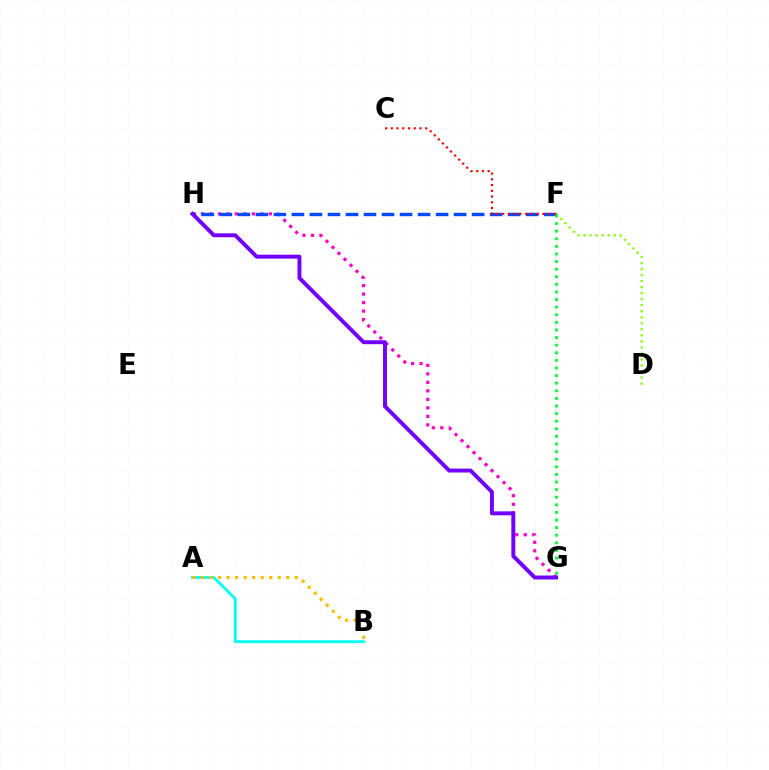{('G', 'H'): [{'color': '#ff00cf', 'line_style': 'dotted', 'thickness': 2.31}, {'color': '#7200ff', 'line_style': 'solid', 'thickness': 2.83}], ('D', 'F'): [{'color': '#84ff00', 'line_style': 'dotted', 'thickness': 1.64}], ('F', 'H'): [{'color': '#004bff', 'line_style': 'dashed', 'thickness': 2.45}], ('A', 'B'): [{'color': '#00fff6', 'line_style': 'solid', 'thickness': 2.0}, {'color': '#ffbd00', 'line_style': 'dotted', 'thickness': 2.31}], ('C', 'F'): [{'color': '#ff0000', 'line_style': 'dotted', 'thickness': 1.56}], ('F', 'G'): [{'color': '#00ff39', 'line_style': 'dotted', 'thickness': 2.07}]}